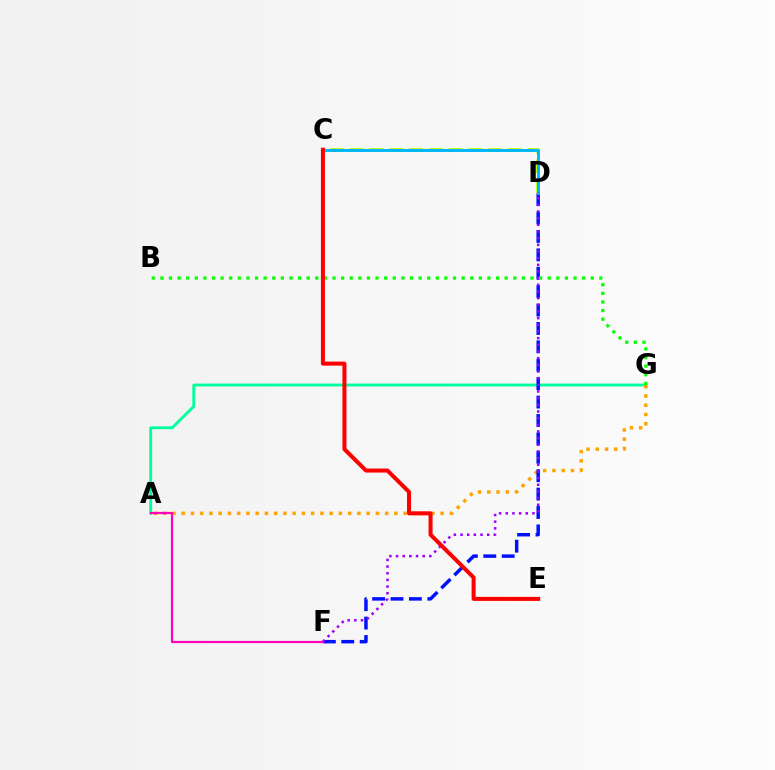{('C', 'D'): [{'color': '#b3ff00', 'line_style': 'dashed', 'thickness': 2.68}, {'color': '#00b5ff', 'line_style': 'solid', 'thickness': 2.09}], ('A', 'G'): [{'color': '#00ff9d', 'line_style': 'solid', 'thickness': 2.05}, {'color': '#ffa500', 'line_style': 'dotted', 'thickness': 2.51}], ('D', 'F'): [{'color': '#0010ff', 'line_style': 'dashed', 'thickness': 2.5}, {'color': '#9b00ff', 'line_style': 'dotted', 'thickness': 1.81}], ('A', 'F'): [{'color': '#ff00bd', 'line_style': 'solid', 'thickness': 1.59}], ('B', 'G'): [{'color': '#08ff00', 'line_style': 'dotted', 'thickness': 2.34}], ('C', 'E'): [{'color': '#ff0000', 'line_style': 'solid', 'thickness': 2.9}]}